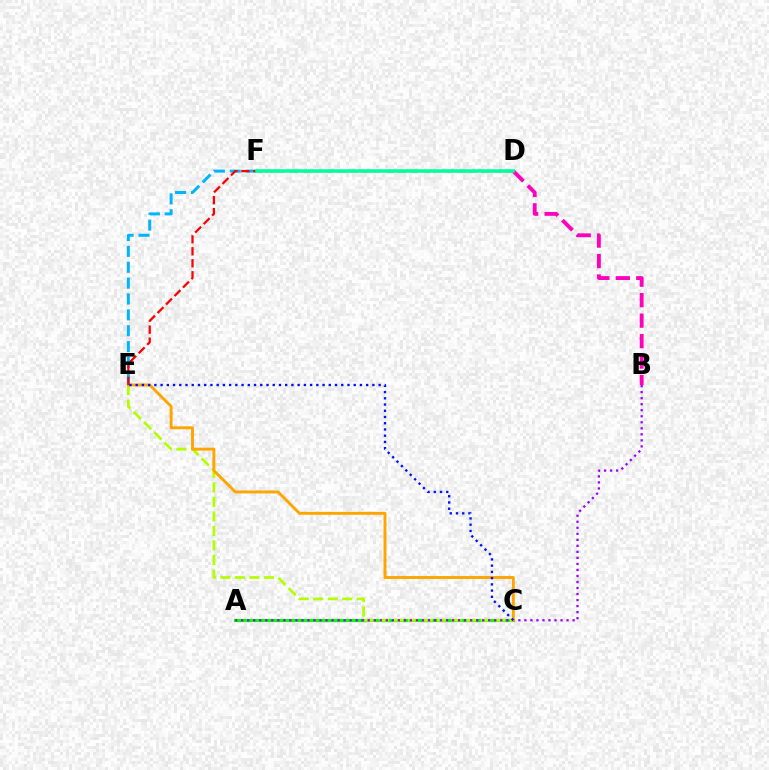{('A', 'C'): [{'color': '#08ff00', 'line_style': 'solid', 'thickness': 2.31}], ('B', 'D'): [{'color': '#ff00bd', 'line_style': 'dashed', 'thickness': 2.78}], ('E', 'F'): [{'color': '#00b5ff', 'line_style': 'dashed', 'thickness': 2.16}], ('C', 'E'): [{'color': '#b3ff00', 'line_style': 'dashed', 'thickness': 1.97}, {'color': '#ffa500', 'line_style': 'solid', 'thickness': 2.1}, {'color': '#0010ff', 'line_style': 'dotted', 'thickness': 1.69}], ('A', 'B'): [{'color': '#9b00ff', 'line_style': 'dotted', 'thickness': 1.64}], ('D', 'E'): [{'color': '#ff0000', 'line_style': 'dashed', 'thickness': 1.63}], ('D', 'F'): [{'color': '#00ff9d', 'line_style': 'solid', 'thickness': 2.55}]}